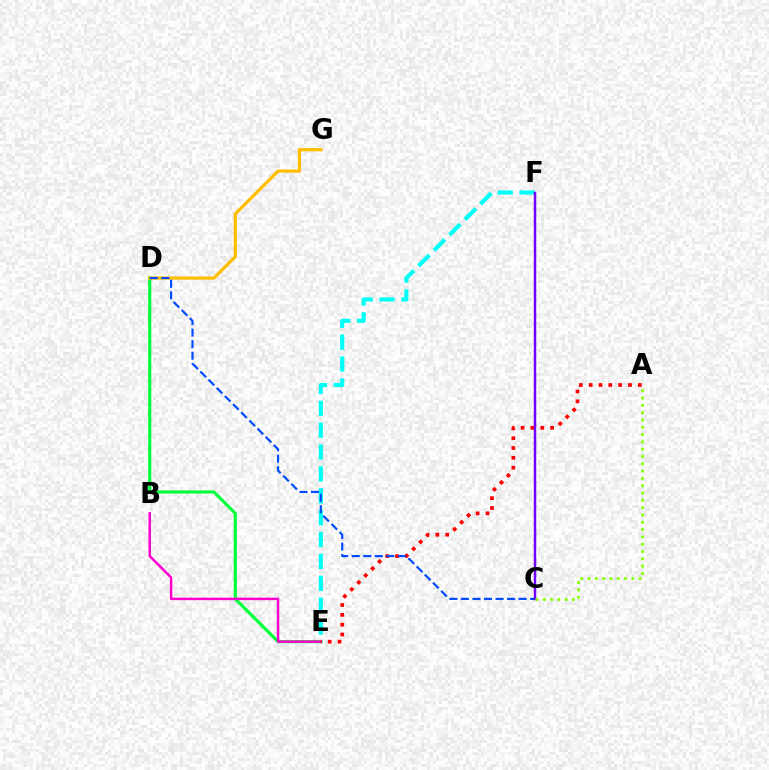{('E', 'F'): [{'color': '#00fff6', 'line_style': 'dashed', 'thickness': 2.97}], ('D', 'E'): [{'color': '#00ff39', 'line_style': 'solid', 'thickness': 2.26}], ('B', 'E'): [{'color': '#ff00cf', 'line_style': 'solid', 'thickness': 1.79}], ('D', 'G'): [{'color': '#ffbd00', 'line_style': 'solid', 'thickness': 2.33}], ('A', 'E'): [{'color': '#ff0000', 'line_style': 'dotted', 'thickness': 2.67}], ('C', 'D'): [{'color': '#004bff', 'line_style': 'dashed', 'thickness': 1.57}], ('C', 'F'): [{'color': '#7200ff', 'line_style': 'solid', 'thickness': 1.78}], ('A', 'C'): [{'color': '#84ff00', 'line_style': 'dotted', 'thickness': 1.99}]}